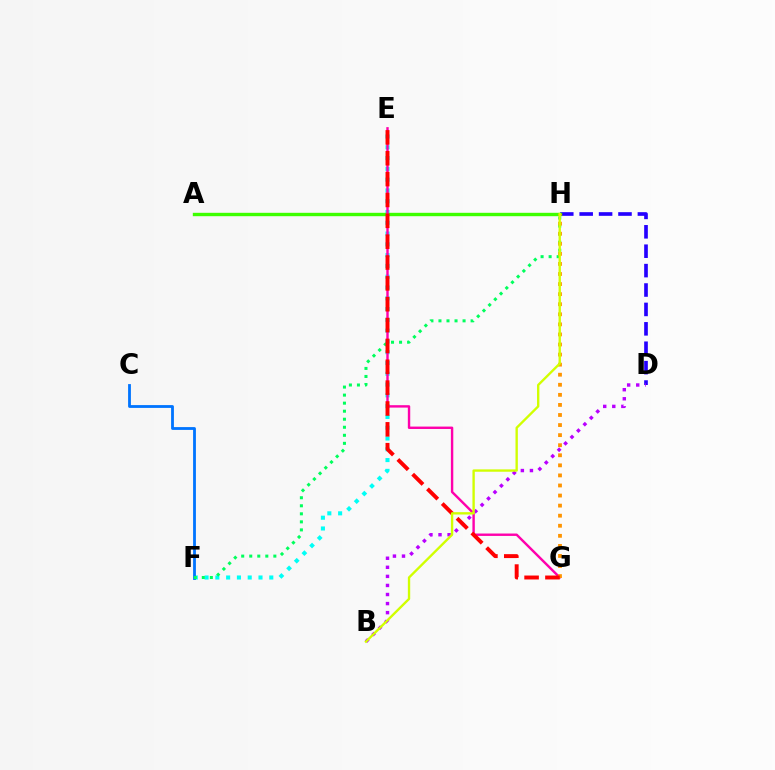{('D', 'H'): [{'color': '#2500ff', 'line_style': 'dashed', 'thickness': 2.64}], ('E', 'F'): [{'color': '#00fff6', 'line_style': 'dotted', 'thickness': 2.93}], ('A', 'H'): [{'color': '#3dff00', 'line_style': 'solid', 'thickness': 2.44}], ('B', 'D'): [{'color': '#b900ff', 'line_style': 'dotted', 'thickness': 2.46}], ('E', 'G'): [{'color': '#ff00ac', 'line_style': 'solid', 'thickness': 1.73}, {'color': '#ff0000', 'line_style': 'dashed', 'thickness': 2.83}], ('C', 'F'): [{'color': '#0074ff', 'line_style': 'solid', 'thickness': 2.03}], ('F', 'H'): [{'color': '#00ff5c', 'line_style': 'dotted', 'thickness': 2.18}], ('G', 'H'): [{'color': '#ff9400', 'line_style': 'dotted', 'thickness': 2.74}], ('B', 'H'): [{'color': '#d1ff00', 'line_style': 'solid', 'thickness': 1.69}]}